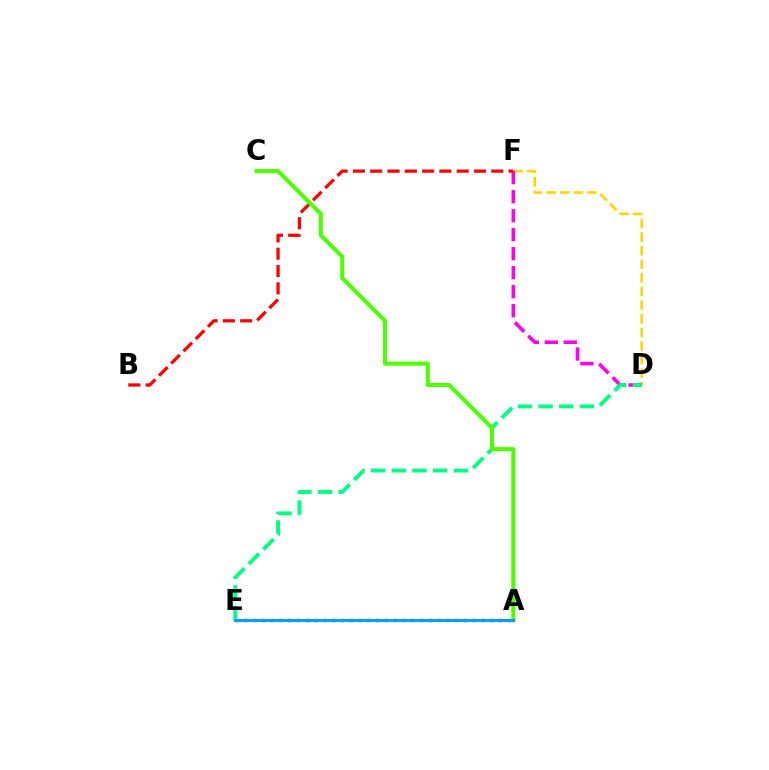{('D', 'F'): [{'color': '#ffd500', 'line_style': 'dashed', 'thickness': 1.85}, {'color': '#ff00ed', 'line_style': 'dashed', 'thickness': 2.58}], ('A', 'E'): [{'color': '#3700ff', 'line_style': 'dotted', 'thickness': 2.39}, {'color': '#009eff', 'line_style': 'solid', 'thickness': 2.13}], ('D', 'E'): [{'color': '#00ff86', 'line_style': 'dashed', 'thickness': 2.81}], ('B', 'F'): [{'color': '#ff0000', 'line_style': 'dashed', 'thickness': 2.35}], ('A', 'C'): [{'color': '#4fff00', 'line_style': 'solid', 'thickness': 2.92}]}